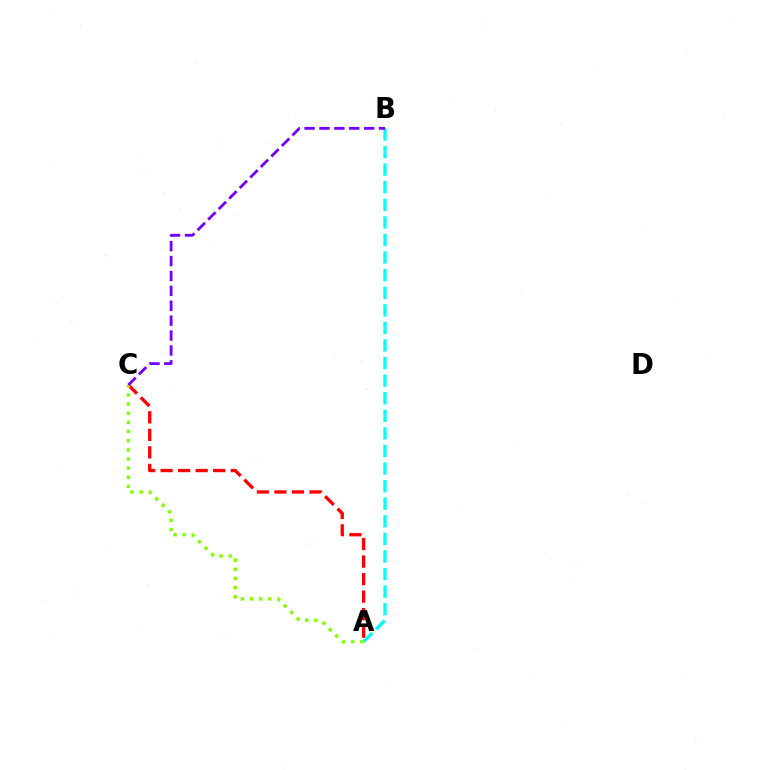{('A', 'B'): [{'color': '#00fff6', 'line_style': 'dashed', 'thickness': 2.39}], ('A', 'C'): [{'color': '#ff0000', 'line_style': 'dashed', 'thickness': 2.38}, {'color': '#84ff00', 'line_style': 'dotted', 'thickness': 2.49}], ('B', 'C'): [{'color': '#7200ff', 'line_style': 'dashed', 'thickness': 2.02}]}